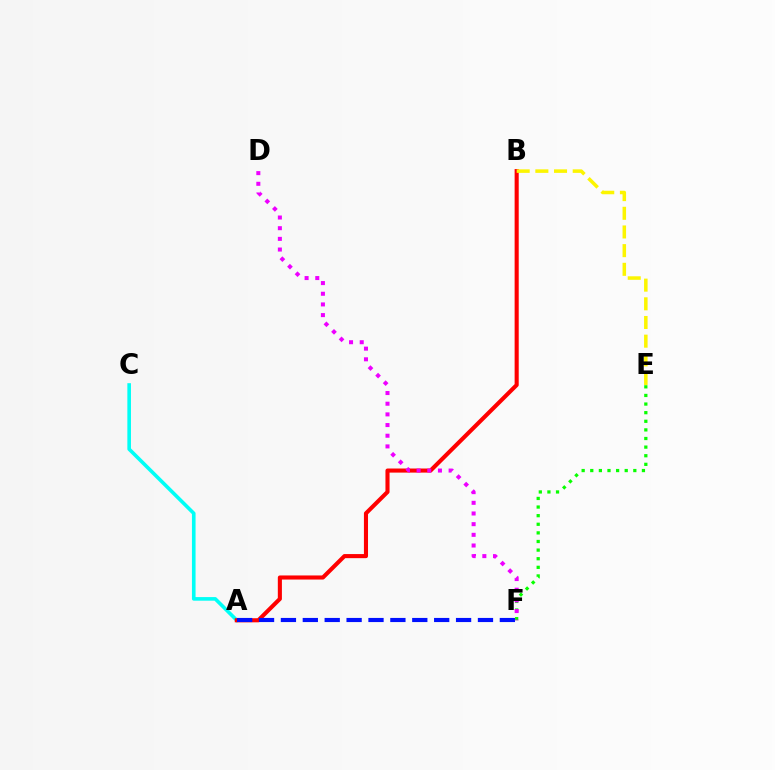{('A', 'C'): [{'color': '#00fff6', 'line_style': 'solid', 'thickness': 2.6}], ('A', 'B'): [{'color': '#ff0000', 'line_style': 'solid', 'thickness': 2.95}], ('A', 'F'): [{'color': '#0010ff', 'line_style': 'dashed', 'thickness': 2.97}], ('E', 'F'): [{'color': '#08ff00', 'line_style': 'dotted', 'thickness': 2.34}], ('B', 'E'): [{'color': '#fcf500', 'line_style': 'dashed', 'thickness': 2.54}], ('D', 'F'): [{'color': '#ee00ff', 'line_style': 'dotted', 'thickness': 2.9}]}